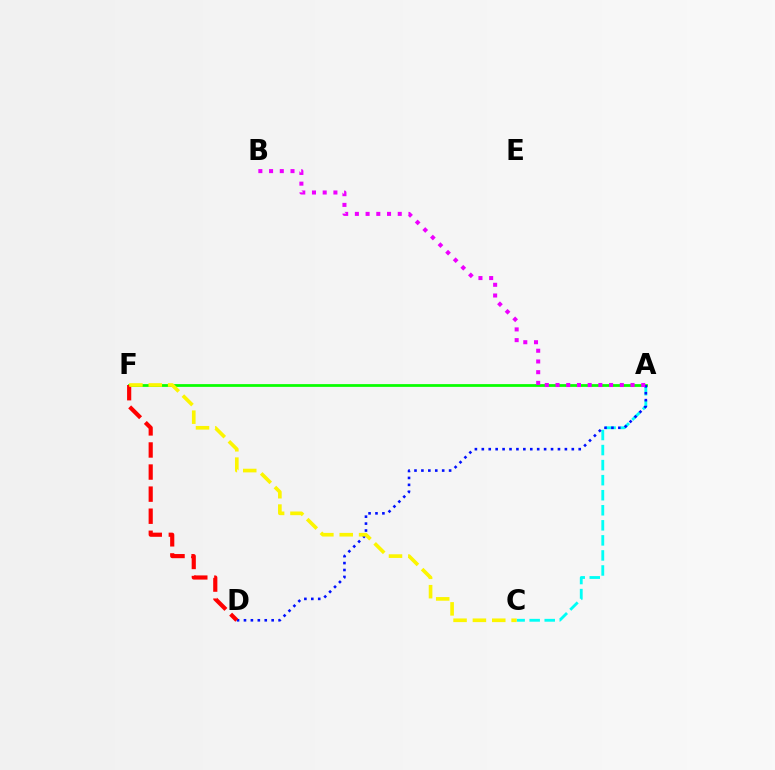{('A', 'C'): [{'color': '#00fff6', 'line_style': 'dashed', 'thickness': 2.04}], ('A', 'F'): [{'color': '#08ff00', 'line_style': 'solid', 'thickness': 1.99}], ('A', 'D'): [{'color': '#0010ff', 'line_style': 'dotted', 'thickness': 1.88}], ('D', 'F'): [{'color': '#ff0000', 'line_style': 'dashed', 'thickness': 3.0}], ('A', 'B'): [{'color': '#ee00ff', 'line_style': 'dotted', 'thickness': 2.91}], ('C', 'F'): [{'color': '#fcf500', 'line_style': 'dashed', 'thickness': 2.63}]}